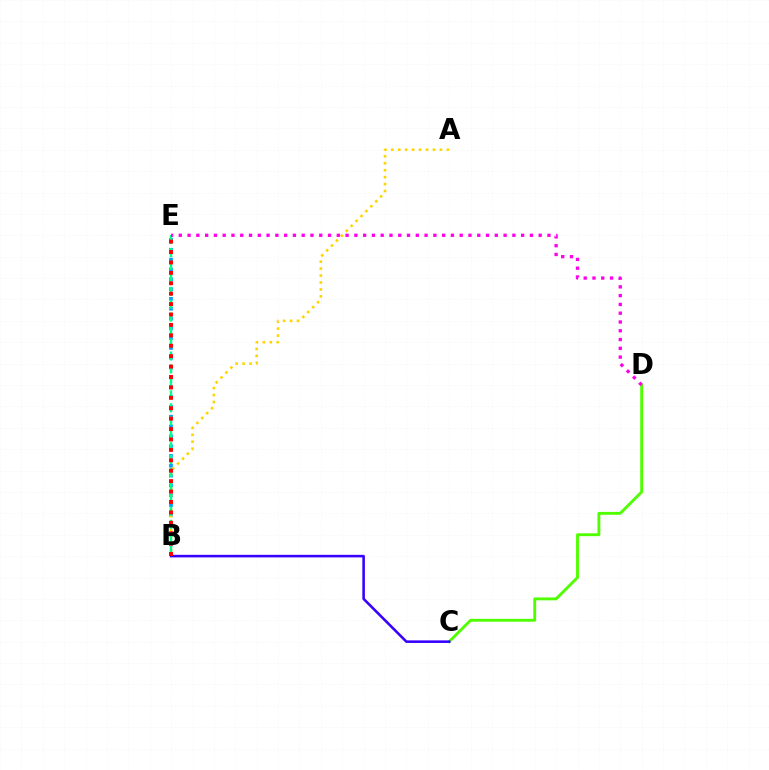{('B', 'E'): [{'color': '#009eff', 'line_style': 'dotted', 'thickness': 2.67}, {'color': '#00ff86', 'line_style': 'dashed', 'thickness': 1.76}, {'color': '#ff0000', 'line_style': 'dotted', 'thickness': 2.83}], ('A', 'B'): [{'color': '#ffd500', 'line_style': 'dotted', 'thickness': 1.89}], ('C', 'D'): [{'color': '#4fff00', 'line_style': 'solid', 'thickness': 2.07}], ('B', 'C'): [{'color': '#3700ff', 'line_style': 'solid', 'thickness': 1.85}], ('D', 'E'): [{'color': '#ff00ed', 'line_style': 'dotted', 'thickness': 2.38}]}